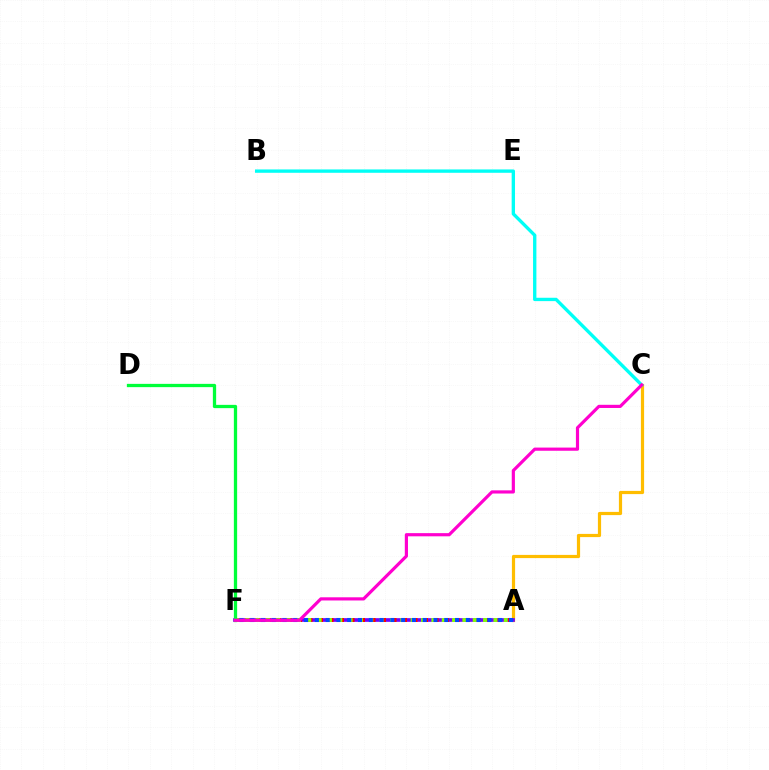{('A', 'C'): [{'color': '#ffbd00', 'line_style': 'solid', 'thickness': 2.31}], ('B', 'C'): [{'color': '#00fff6', 'line_style': 'solid', 'thickness': 2.41}], ('A', 'F'): [{'color': '#7200ff', 'line_style': 'solid', 'thickness': 2.64}, {'color': '#ff0000', 'line_style': 'dotted', 'thickness': 2.85}, {'color': '#84ff00', 'line_style': 'dotted', 'thickness': 2.81}, {'color': '#004bff', 'line_style': 'dotted', 'thickness': 2.93}], ('D', 'F'): [{'color': '#00ff39', 'line_style': 'solid', 'thickness': 2.36}], ('C', 'F'): [{'color': '#ff00cf', 'line_style': 'solid', 'thickness': 2.29}]}